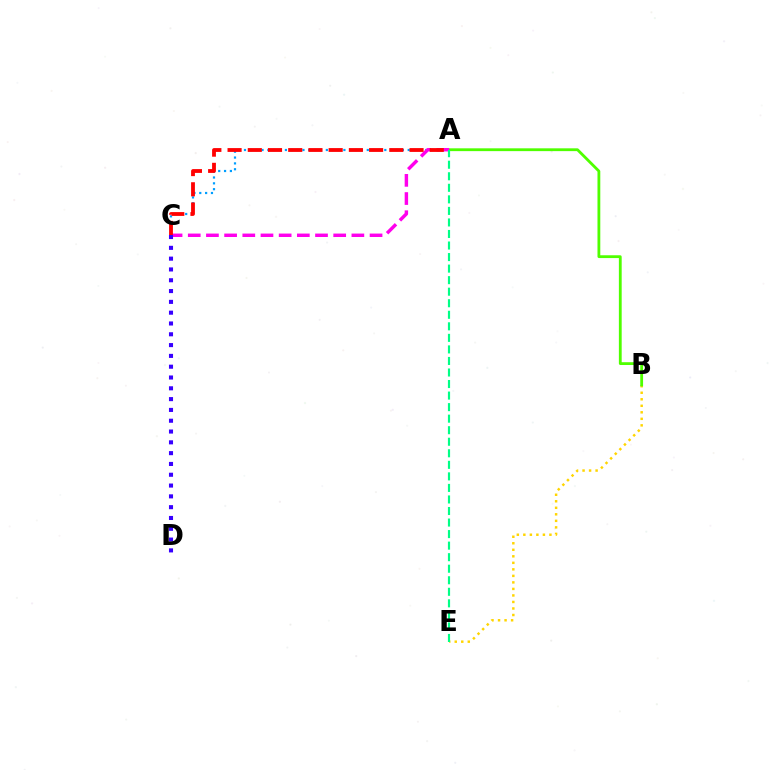{('A', 'C'): [{'color': '#009eff', 'line_style': 'dotted', 'thickness': 1.59}, {'color': '#ff00ed', 'line_style': 'dashed', 'thickness': 2.47}, {'color': '#ff0000', 'line_style': 'dashed', 'thickness': 2.75}], ('B', 'E'): [{'color': '#ffd500', 'line_style': 'dotted', 'thickness': 1.77}], ('A', 'B'): [{'color': '#4fff00', 'line_style': 'solid', 'thickness': 2.02}], ('A', 'E'): [{'color': '#00ff86', 'line_style': 'dashed', 'thickness': 1.57}], ('C', 'D'): [{'color': '#3700ff', 'line_style': 'dotted', 'thickness': 2.94}]}